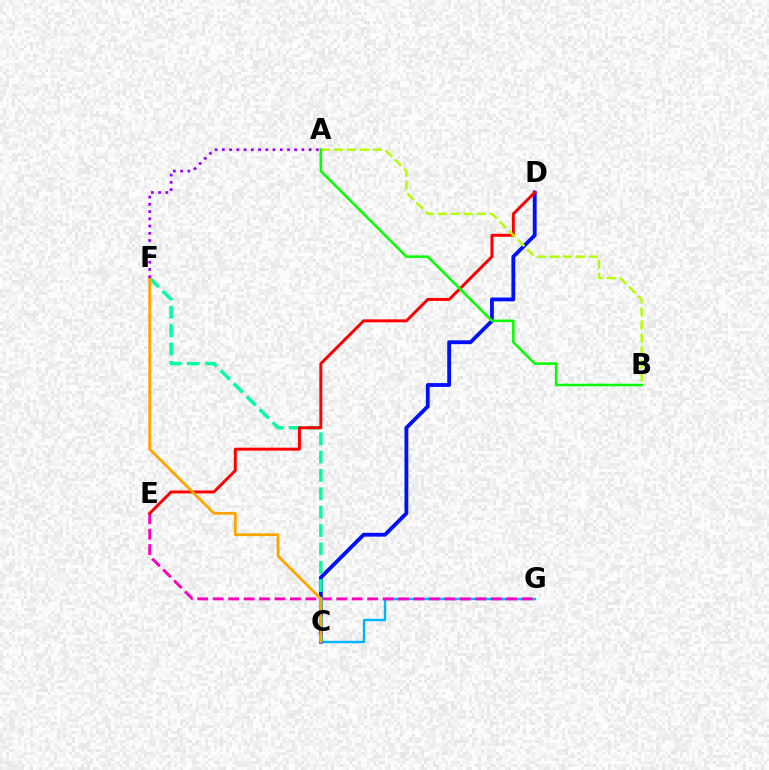{('C', 'G'): [{'color': '#00b5ff', 'line_style': 'solid', 'thickness': 1.74}], ('E', 'G'): [{'color': '#ff00bd', 'line_style': 'dashed', 'thickness': 2.1}], ('C', 'D'): [{'color': '#0010ff', 'line_style': 'solid', 'thickness': 2.76}], ('C', 'F'): [{'color': '#00ff9d', 'line_style': 'dashed', 'thickness': 2.49}, {'color': '#ffa500', 'line_style': 'solid', 'thickness': 2.03}], ('D', 'E'): [{'color': '#ff0000', 'line_style': 'solid', 'thickness': 2.13}], ('A', 'B'): [{'color': '#b3ff00', 'line_style': 'dashed', 'thickness': 1.77}, {'color': '#08ff00', 'line_style': 'solid', 'thickness': 1.84}], ('A', 'F'): [{'color': '#9b00ff', 'line_style': 'dotted', 'thickness': 1.97}]}